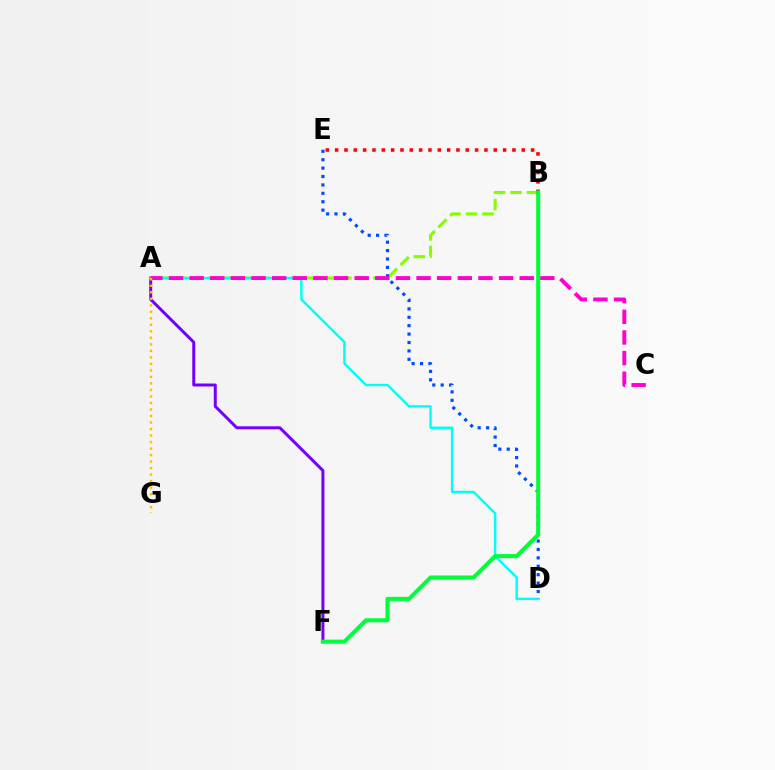{('A', 'B'): [{'color': '#84ff00', 'line_style': 'dashed', 'thickness': 2.24}], ('D', 'E'): [{'color': '#004bff', 'line_style': 'dotted', 'thickness': 2.28}], ('A', 'F'): [{'color': '#7200ff', 'line_style': 'solid', 'thickness': 2.14}], ('B', 'E'): [{'color': '#ff0000', 'line_style': 'dotted', 'thickness': 2.54}], ('A', 'D'): [{'color': '#00fff6', 'line_style': 'solid', 'thickness': 1.76}], ('A', 'C'): [{'color': '#ff00cf', 'line_style': 'dashed', 'thickness': 2.8}], ('B', 'F'): [{'color': '#00ff39', 'line_style': 'solid', 'thickness': 2.92}], ('A', 'G'): [{'color': '#ffbd00', 'line_style': 'dotted', 'thickness': 1.77}]}